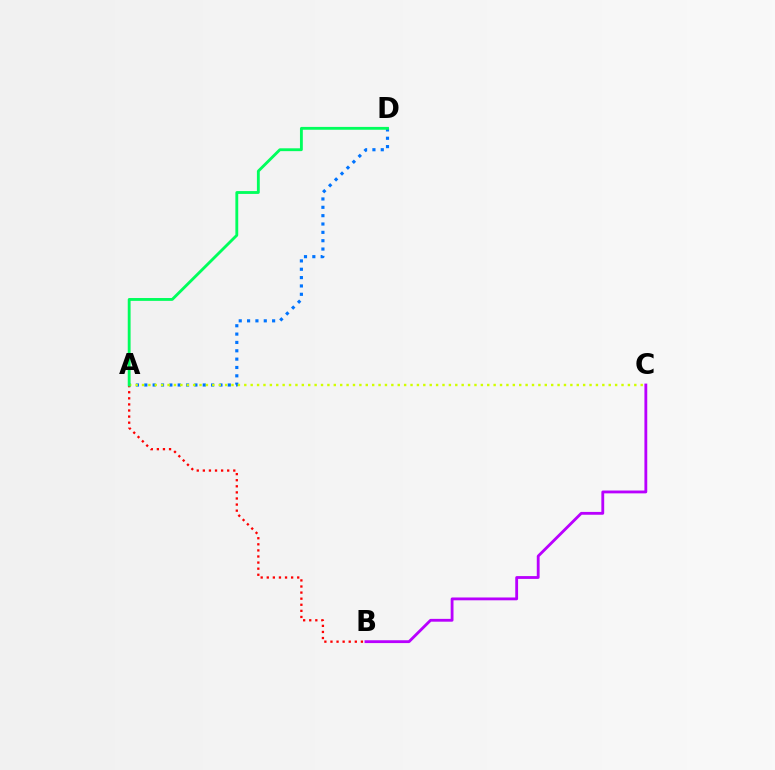{('B', 'C'): [{'color': '#b900ff', 'line_style': 'solid', 'thickness': 2.03}], ('A', 'D'): [{'color': '#0074ff', 'line_style': 'dotted', 'thickness': 2.27}, {'color': '#00ff5c', 'line_style': 'solid', 'thickness': 2.05}], ('A', 'B'): [{'color': '#ff0000', 'line_style': 'dotted', 'thickness': 1.65}], ('A', 'C'): [{'color': '#d1ff00', 'line_style': 'dotted', 'thickness': 1.74}]}